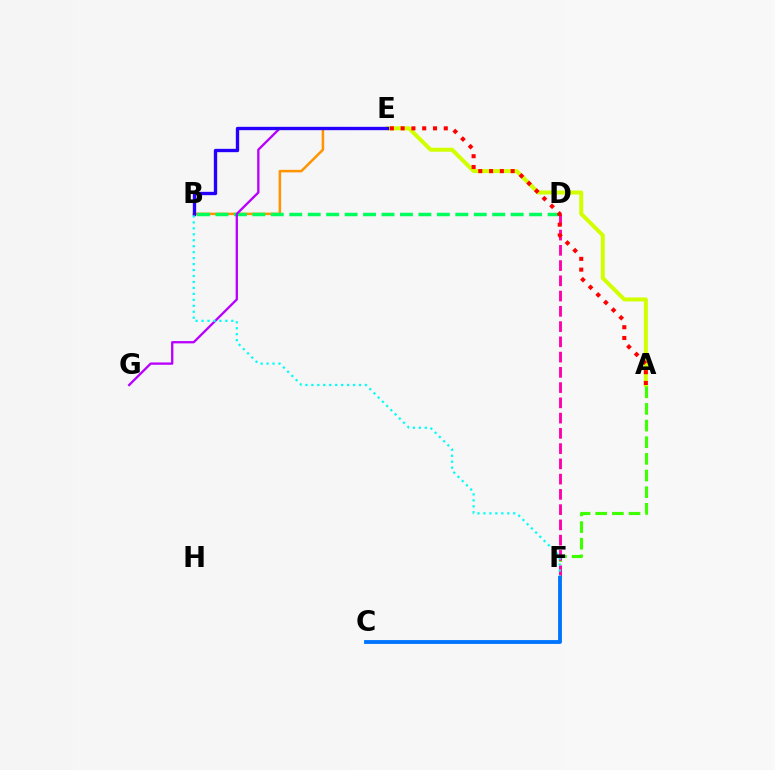{('A', 'E'): [{'color': '#d1ff00', 'line_style': 'solid', 'thickness': 2.88}, {'color': '#ff0000', 'line_style': 'dotted', 'thickness': 2.93}], ('B', 'E'): [{'color': '#ff9400', 'line_style': 'solid', 'thickness': 1.81}, {'color': '#2500ff', 'line_style': 'solid', 'thickness': 2.41}], ('A', 'F'): [{'color': '#3dff00', 'line_style': 'dashed', 'thickness': 2.26}], ('B', 'D'): [{'color': '#00ff5c', 'line_style': 'dashed', 'thickness': 2.51}], ('E', 'G'): [{'color': '#b900ff', 'line_style': 'solid', 'thickness': 1.67}], ('D', 'F'): [{'color': '#ff00ac', 'line_style': 'dashed', 'thickness': 2.07}], ('B', 'F'): [{'color': '#00fff6', 'line_style': 'dotted', 'thickness': 1.62}], ('C', 'F'): [{'color': '#0074ff', 'line_style': 'solid', 'thickness': 2.77}]}